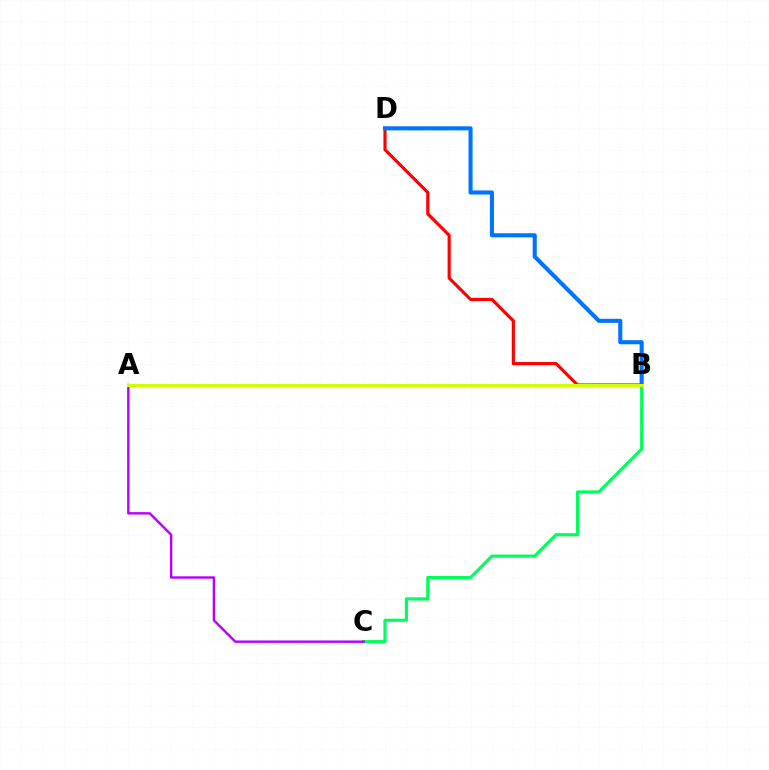{('B', 'D'): [{'color': '#ff0000', 'line_style': 'solid', 'thickness': 2.27}, {'color': '#0074ff', 'line_style': 'solid', 'thickness': 2.95}], ('B', 'C'): [{'color': '#00ff5c', 'line_style': 'solid', 'thickness': 2.28}], ('A', 'C'): [{'color': '#b900ff', 'line_style': 'solid', 'thickness': 1.73}], ('A', 'B'): [{'color': '#d1ff00', 'line_style': 'solid', 'thickness': 2.2}]}